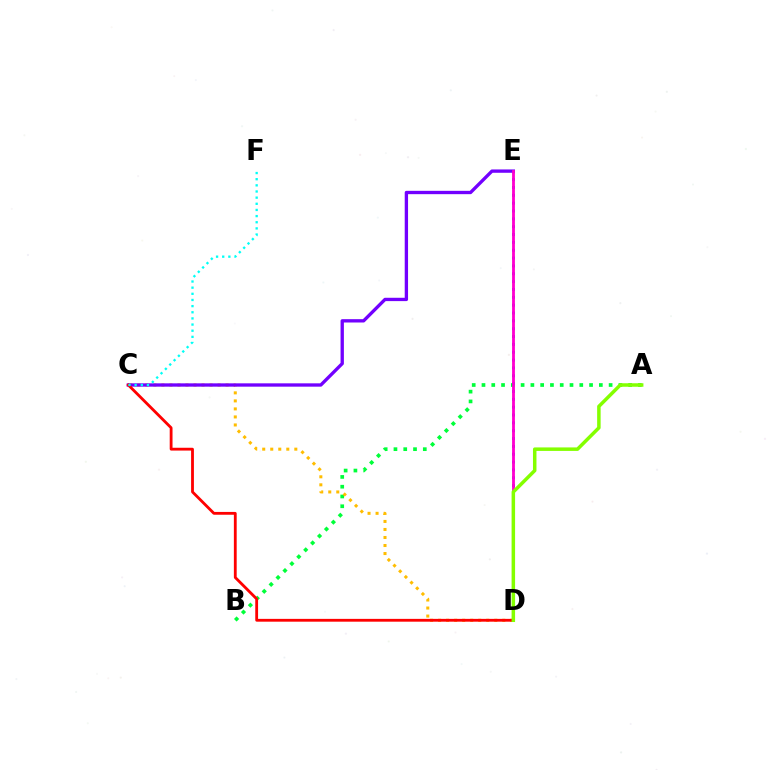{('A', 'B'): [{'color': '#00ff39', 'line_style': 'dotted', 'thickness': 2.66}], ('C', 'D'): [{'color': '#ffbd00', 'line_style': 'dotted', 'thickness': 2.18}, {'color': '#ff0000', 'line_style': 'solid', 'thickness': 2.03}], ('C', 'E'): [{'color': '#7200ff', 'line_style': 'solid', 'thickness': 2.4}], ('C', 'F'): [{'color': '#00fff6', 'line_style': 'dotted', 'thickness': 1.67}], ('D', 'E'): [{'color': '#004bff', 'line_style': 'dotted', 'thickness': 2.13}, {'color': '#ff00cf', 'line_style': 'solid', 'thickness': 2.03}], ('A', 'D'): [{'color': '#84ff00', 'line_style': 'solid', 'thickness': 2.52}]}